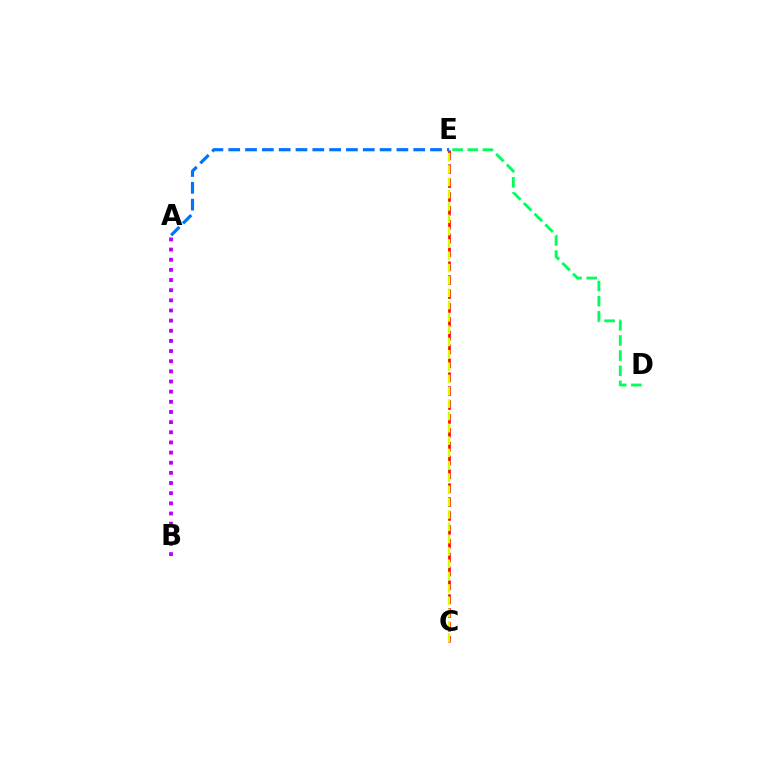{('C', 'E'): [{'color': '#ff0000', 'line_style': 'dashed', 'thickness': 1.88}, {'color': '#d1ff00', 'line_style': 'dashed', 'thickness': 1.67}], ('A', 'B'): [{'color': '#b900ff', 'line_style': 'dotted', 'thickness': 2.76}], ('D', 'E'): [{'color': '#00ff5c', 'line_style': 'dashed', 'thickness': 2.06}], ('A', 'E'): [{'color': '#0074ff', 'line_style': 'dashed', 'thickness': 2.28}]}